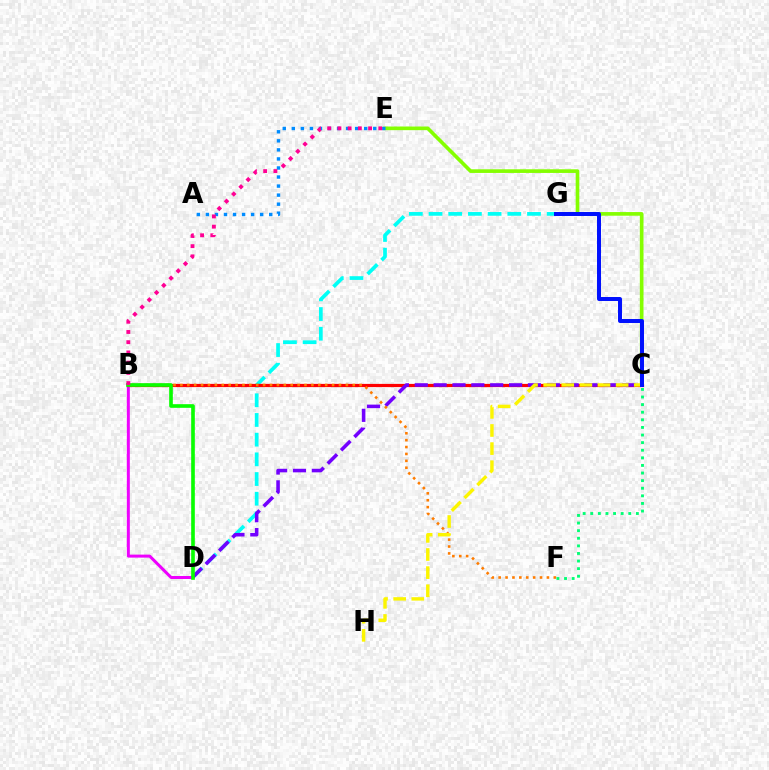{('C', 'E'): [{'color': '#84ff00', 'line_style': 'solid', 'thickness': 2.63}], ('B', 'D'): [{'color': '#ee00ff', 'line_style': 'solid', 'thickness': 2.16}, {'color': '#08ff00', 'line_style': 'solid', 'thickness': 2.62}], ('D', 'G'): [{'color': '#00fff6', 'line_style': 'dashed', 'thickness': 2.68}], ('B', 'C'): [{'color': '#ff0000', 'line_style': 'solid', 'thickness': 2.31}], ('A', 'E'): [{'color': '#008cff', 'line_style': 'dotted', 'thickness': 2.46}], ('C', 'D'): [{'color': '#7200ff', 'line_style': 'dashed', 'thickness': 2.56}], ('B', 'F'): [{'color': '#ff7c00', 'line_style': 'dotted', 'thickness': 1.87}], ('C', 'H'): [{'color': '#fcf500', 'line_style': 'dashed', 'thickness': 2.46}], ('C', 'F'): [{'color': '#00ff74', 'line_style': 'dotted', 'thickness': 2.07}], ('C', 'G'): [{'color': '#0010ff', 'line_style': 'solid', 'thickness': 2.86}], ('B', 'E'): [{'color': '#ff0094', 'line_style': 'dotted', 'thickness': 2.78}]}